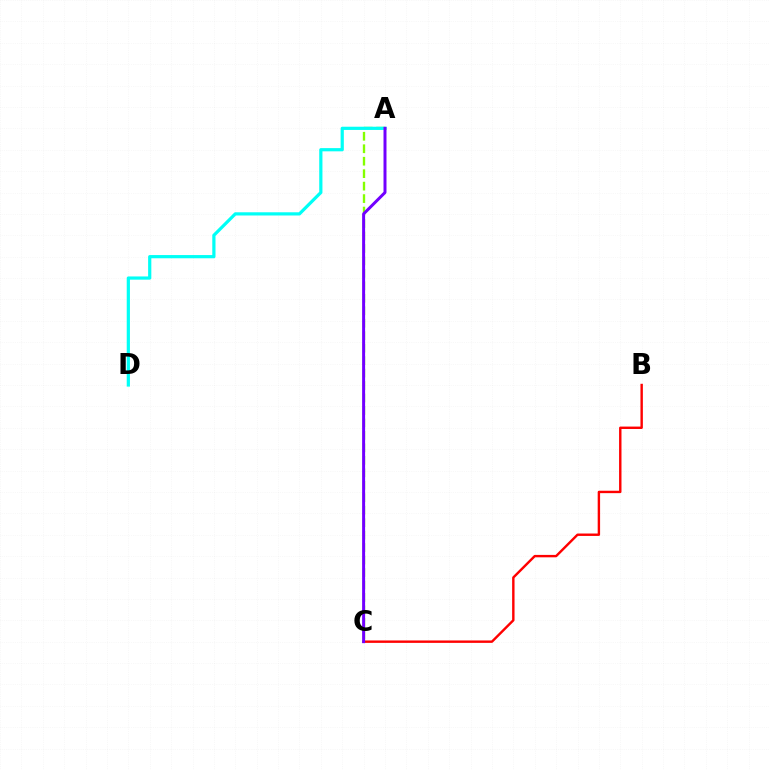{('B', 'C'): [{'color': '#ff0000', 'line_style': 'solid', 'thickness': 1.74}], ('A', 'C'): [{'color': '#84ff00', 'line_style': 'dashed', 'thickness': 1.69}, {'color': '#7200ff', 'line_style': 'solid', 'thickness': 2.15}], ('A', 'D'): [{'color': '#00fff6', 'line_style': 'solid', 'thickness': 2.31}]}